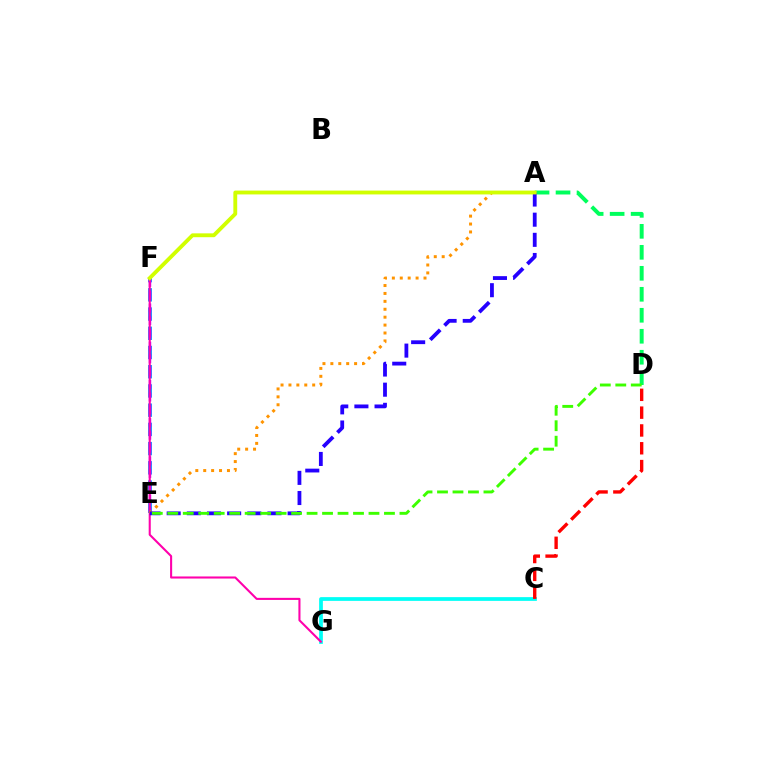{('C', 'G'): [{'color': '#00fff6', 'line_style': 'solid', 'thickness': 2.7}], ('A', 'D'): [{'color': '#00ff5c', 'line_style': 'dashed', 'thickness': 2.85}], ('E', 'F'): [{'color': '#0074ff', 'line_style': 'dashed', 'thickness': 2.61}, {'color': '#b900ff', 'line_style': 'dashed', 'thickness': 1.73}], ('C', 'D'): [{'color': '#ff0000', 'line_style': 'dashed', 'thickness': 2.42}], ('F', 'G'): [{'color': '#ff00ac', 'line_style': 'solid', 'thickness': 1.5}], ('A', 'E'): [{'color': '#ff9400', 'line_style': 'dotted', 'thickness': 2.15}, {'color': '#2500ff', 'line_style': 'dashed', 'thickness': 2.74}], ('D', 'E'): [{'color': '#3dff00', 'line_style': 'dashed', 'thickness': 2.1}], ('A', 'F'): [{'color': '#d1ff00', 'line_style': 'solid', 'thickness': 2.77}]}